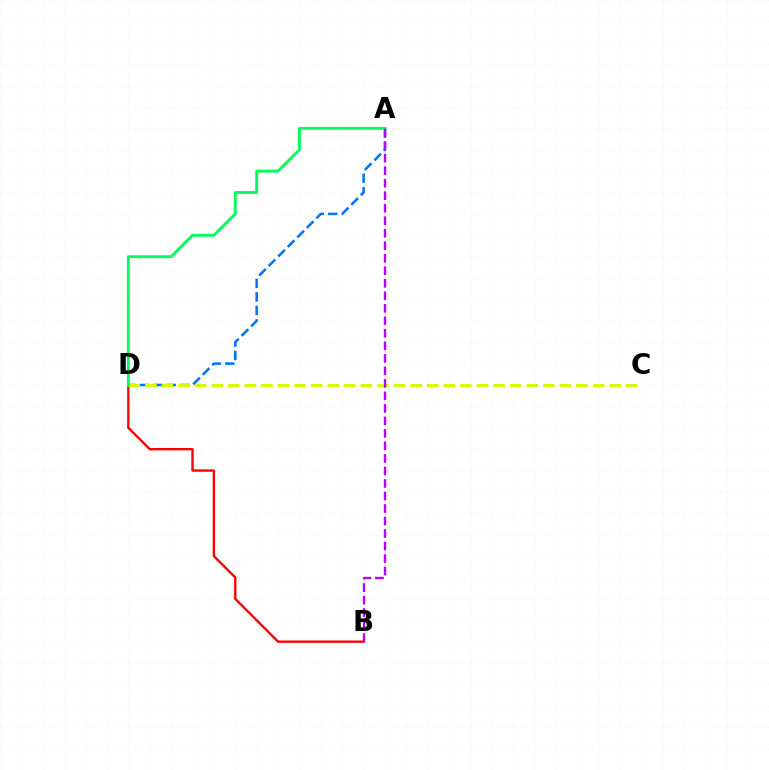{('B', 'D'): [{'color': '#ff0000', 'line_style': 'solid', 'thickness': 1.7}], ('A', 'D'): [{'color': '#0074ff', 'line_style': 'dashed', 'thickness': 1.83}, {'color': '#00ff5c', 'line_style': 'solid', 'thickness': 2.07}], ('C', 'D'): [{'color': '#d1ff00', 'line_style': 'dashed', 'thickness': 2.25}], ('A', 'B'): [{'color': '#b900ff', 'line_style': 'dashed', 'thickness': 1.7}]}